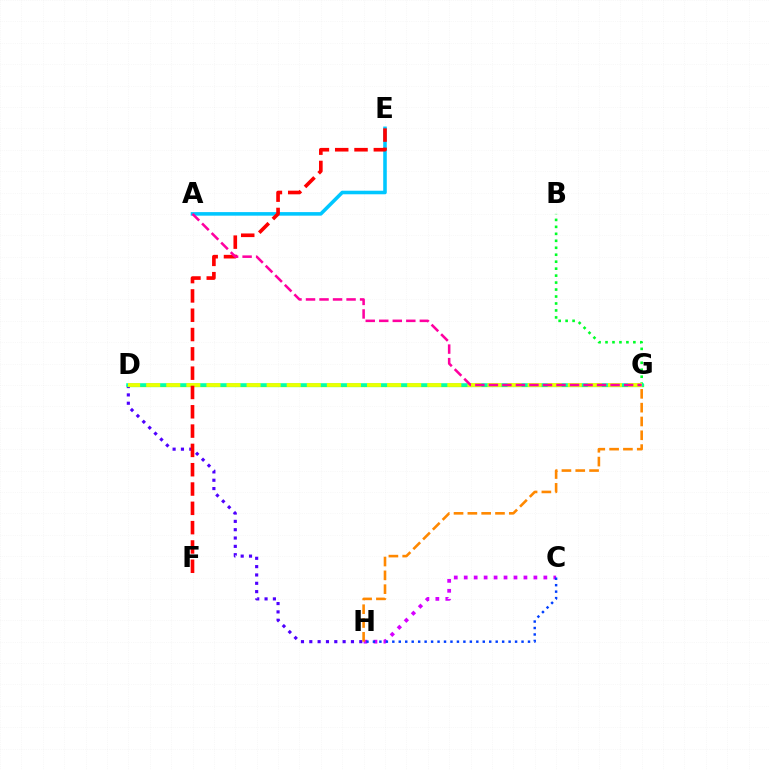{('D', 'H'): [{'color': '#4f00ff', 'line_style': 'dotted', 'thickness': 2.26}], ('D', 'G'): [{'color': '#66ff00', 'line_style': 'solid', 'thickness': 2.36}, {'color': '#00ffaf', 'line_style': 'solid', 'thickness': 2.52}, {'color': '#eeff00', 'line_style': 'dashed', 'thickness': 2.73}], ('B', 'G'): [{'color': '#00ff27', 'line_style': 'dotted', 'thickness': 1.89}], ('C', 'H'): [{'color': '#d600ff', 'line_style': 'dotted', 'thickness': 2.7}, {'color': '#003fff', 'line_style': 'dotted', 'thickness': 1.76}], ('A', 'E'): [{'color': '#00c7ff', 'line_style': 'solid', 'thickness': 2.57}], ('E', 'F'): [{'color': '#ff0000', 'line_style': 'dashed', 'thickness': 2.62}], ('A', 'G'): [{'color': '#ff00a0', 'line_style': 'dashed', 'thickness': 1.84}], ('G', 'H'): [{'color': '#ff8800', 'line_style': 'dashed', 'thickness': 1.88}]}